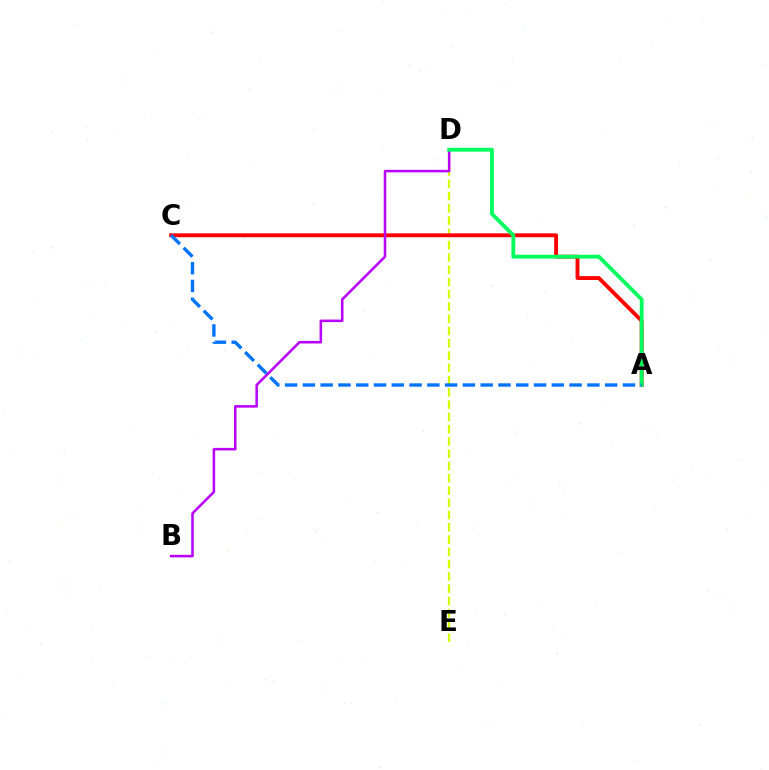{('D', 'E'): [{'color': '#d1ff00', 'line_style': 'dashed', 'thickness': 1.67}], ('A', 'C'): [{'color': '#ff0000', 'line_style': 'solid', 'thickness': 2.78}, {'color': '#0074ff', 'line_style': 'dashed', 'thickness': 2.42}], ('B', 'D'): [{'color': '#b900ff', 'line_style': 'solid', 'thickness': 1.83}], ('A', 'D'): [{'color': '#00ff5c', 'line_style': 'solid', 'thickness': 2.75}]}